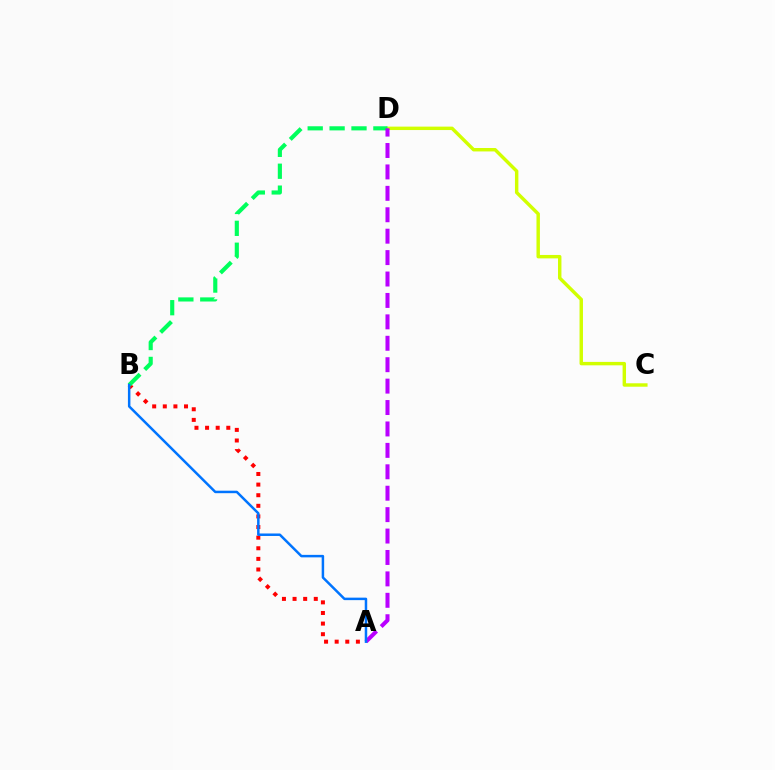{('A', 'B'): [{'color': '#ff0000', 'line_style': 'dotted', 'thickness': 2.88}, {'color': '#0074ff', 'line_style': 'solid', 'thickness': 1.79}], ('C', 'D'): [{'color': '#d1ff00', 'line_style': 'solid', 'thickness': 2.47}], ('B', 'D'): [{'color': '#00ff5c', 'line_style': 'dashed', 'thickness': 2.97}], ('A', 'D'): [{'color': '#b900ff', 'line_style': 'dashed', 'thickness': 2.91}]}